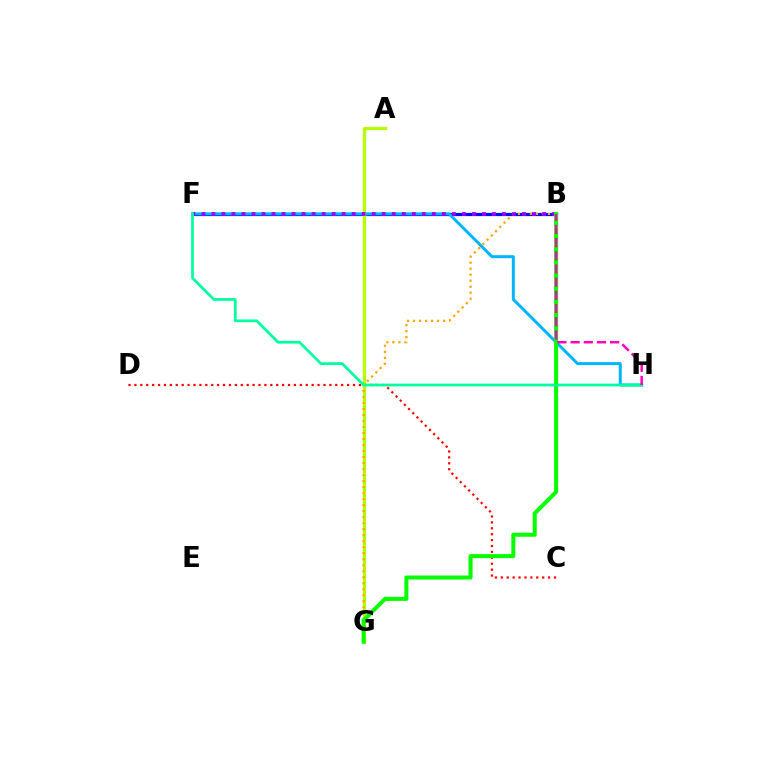{('C', 'D'): [{'color': '#ff0000', 'line_style': 'dotted', 'thickness': 1.61}], ('B', 'F'): [{'color': '#0010ff', 'line_style': 'solid', 'thickness': 2.31}, {'color': '#9b00ff', 'line_style': 'dotted', 'thickness': 2.72}], ('F', 'H'): [{'color': '#00b5ff', 'line_style': 'solid', 'thickness': 2.15}, {'color': '#00ff9d', 'line_style': 'solid', 'thickness': 1.97}], ('A', 'G'): [{'color': '#b3ff00', 'line_style': 'solid', 'thickness': 2.32}], ('B', 'G'): [{'color': '#ffa500', 'line_style': 'dotted', 'thickness': 1.63}, {'color': '#08ff00', 'line_style': 'solid', 'thickness': 2.91}], ('B', 'H'): [{'color': '#ff00bd', 'line_style': 'dashed', 'thickness': 1.79}]}